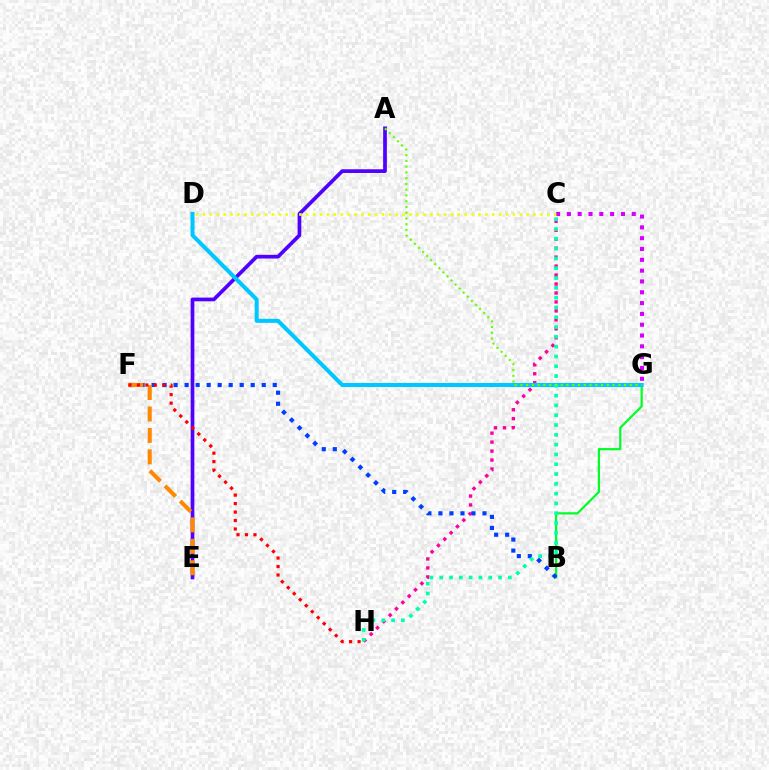{('C', 'G'): [{'color': '#d600ff', 'line_style': 'dotted', 'thickness': 2.94}], ('A', 'E'): [{'color': '#4f00ff', 'line_style': 'solid', 'thickness': 2.67}], ('B', 'G'): [{'color': '#00ff27', 'line_style': 'solid', 'thickness': 1.6}], ('C', 'H'): [{'color': '#ff00a0', 'line_style': 'dotted', 'thickness': 2.44}, {'color': '#00ffaf', 'line_style': 'dotted', 'thickness': 2.66}], ('B', 'F'): [{'color': '#003fff', 'line_style': 'dotted', 'thickness': 2.99}], ('E', 'F'): [{'color': '#ff8800', 'line_style': 'dashed', 'thickness': 2.91}], ('F', 'H'): [{'color': '#ff0000', 'line_style': 'dotted', 'thickness': 2.3}], ('D', 'G'): [{'color': '#00c7ff', 'line_style': 'solid', 'thickness': 2.9}], ('C', 'D'): [{'color': '#eeff00', 'line_style': 'dotted', 'thickness': 1.87}], ('A', 'G'): [{'color': '#66ff00', 'line_style': 'dotted', 'thickness': 1.56}]}